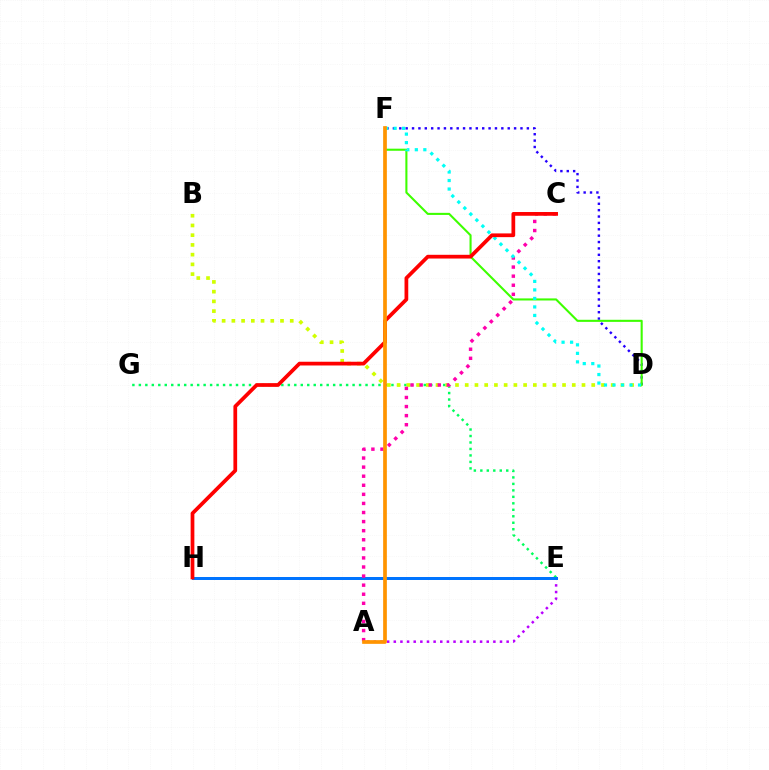{('E', 'G'): [{'color': '#00ff5c', 'line_style': 'dotted', 'thickness': 1.76}], ('A', 'E'): [{'color': '#b900ff', 'line_style': 'dotted', 'thickness': 1.8}], ('D', 'F'): [{'color': '#2500ff', 'line_style': 'dotted', 'thickness': 1.73}, {'color': '#3dff00', 'line_style': 'solid', 'thickness': 1.5}, {'color': '#00fff6', 'line_style': 'dotted', 'thickness': 2.31}], ('B', 'D'): [{'color': '#d1ff00', 'line_style': 'dotted', 'thickness': 2.64}], ('E', 'H'): [{'color': '#0074ff', 'line_style': 'solid', 'thickness': 2.16}], ('A', 'C'): [{'color': '#ff00ac', 'line_style': 'dotted', 'thickness': 2.47}], ('C', 'H'): [{'color': '#ff0000', 'line_style': 'solid', 'thickness': 2.69}], ('A', 'F'): [{'color': '#ff9400', 'line_style': 'solid', 'thickness': 2.67}]}